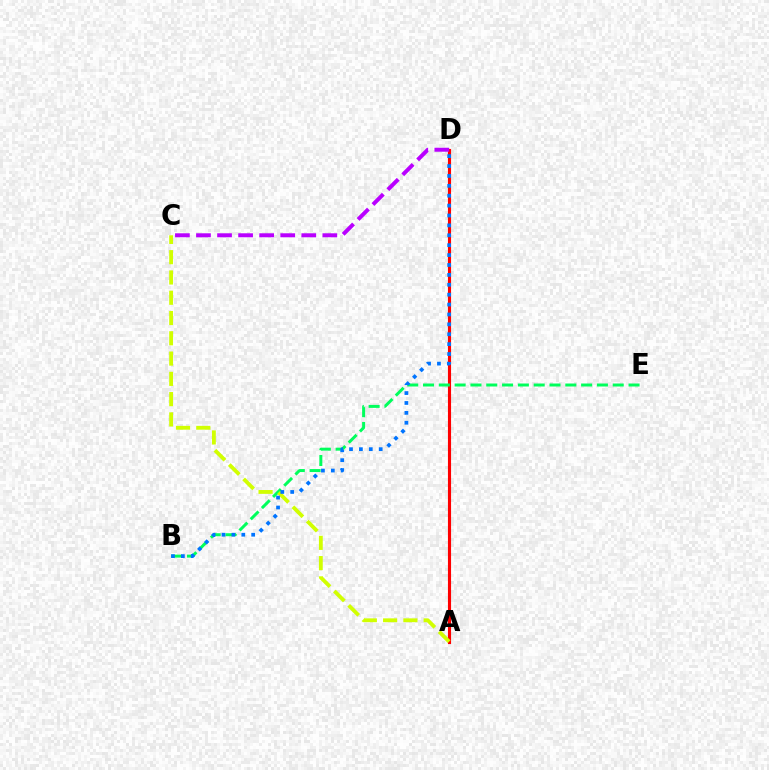{('A', 'D'): [{'color': '#ff0000', 'line_style': 'solid', 'thickness': 2.24}], ('C', 'D'): [{'color': '#b900ff', 'line_style': 'dashed', 'thickness': 2.86}], ('B', 'E'): [{'color': '#00ff5c', 'line_style': 'dashed', 'thickness': 2.15}], ('A', 'C'): [{'color': '#d1ff00', 'line_style': 'dashed', 'thickness': 2.75}], ('B', 'D'): [{'color': '#0074ff', 'line_style': 'dotted', 'thickness': 2.69}]}